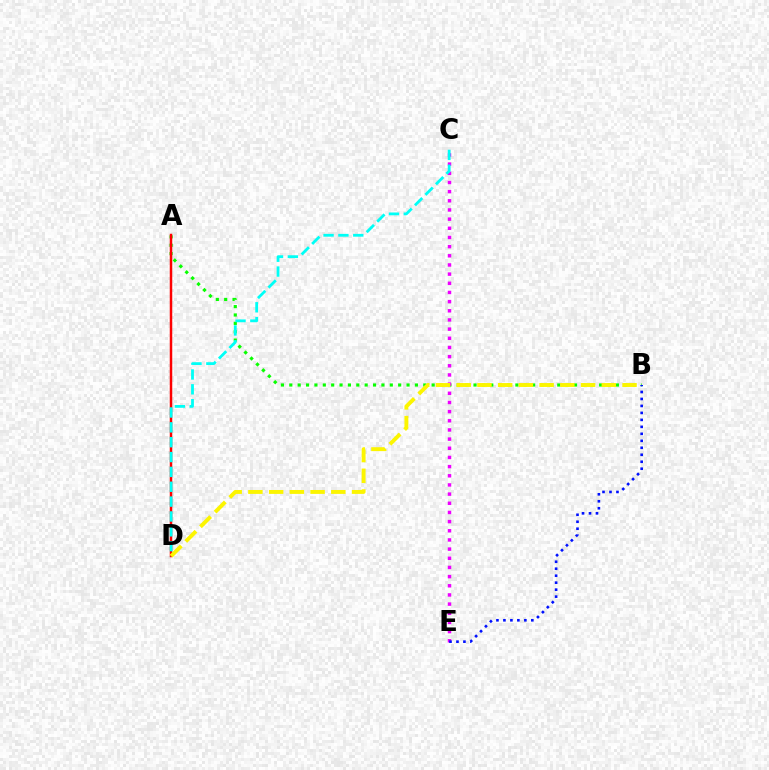{('A', 'B'): [{'color': '#08ff00', 'line_style': 'dotted', 'thickness': 2.28}], ('C', 'E'): [{'color': '#ee00ff', 'line_style': 'dotted', 'thickness': 2.49}], ('A', 'D'): [{'color': '#ff0000', 'line_style': 'solid', 'thickness': 1.79}], ('B', 'E'): [{'color': '#0010ff', 'line_style': 'dotted', 'thickness': 1.9}], ('C', 'D'): [{'color': '#00fff6', 'line_style': 'dashed', 'thickness': 2.02}], ('B', 'D'): [{'color': '#fcf500', 'line_style': 'dashed', 'thickness': 2.82}]}